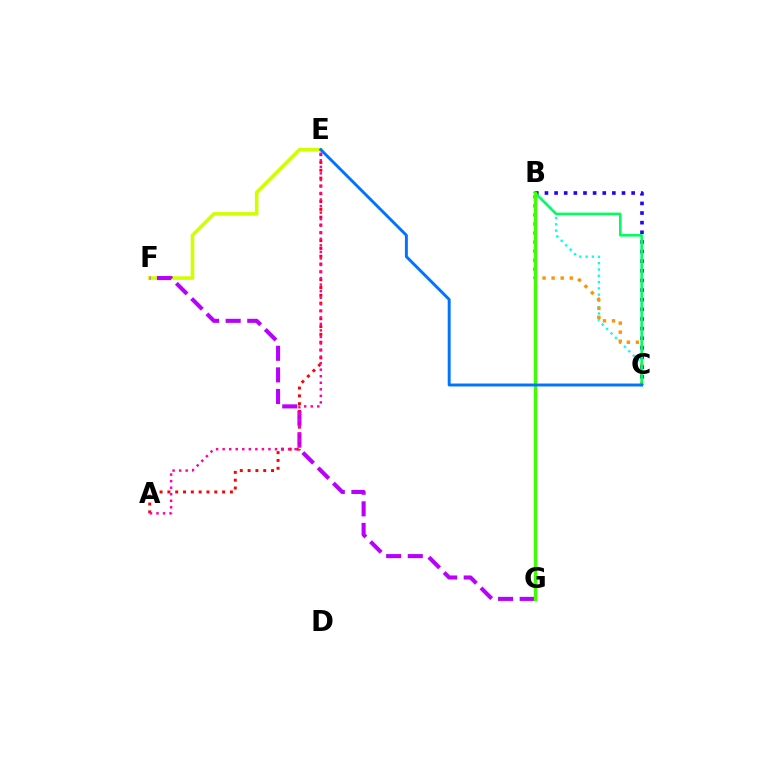{('B', 'C'): [{'color': '#00fff6', 'line_style': 'dotted', 'thickness': 1.71}, {'color': '#ff9400', 'line_style': 'dotted', 'thickness': 2.46}, {'color': '#2500ff', 'line_style': 'dotted', 'thickness': 2.62}, {'color': '#00ff5c', 'line_style': 'solid', 'thickness': 1.86}], ('E', 'F'): [{'color': '#d1ff00', 'line_style': 'solid', 'thickness': 2.59}], ('A', 'E'): [{'color': '#ff0000', 'line_style': 'dotted', 'thickness': 2.12}, {'color': '#ff00ac', 'line_style': 'dotted', 'thickness': 1.78}], ('F', 'G'): [{'color': '#b900ff', 'line_style': 'dashed', 'thickness': 2.93}], ('B', 'G'): [{'color': '#3dff00', 'line_style': 'solid', 'thickness': 2.41}], ('C', 'E'): [{'color': '#0074ff', 'line_style': 'solid', 'thickness': 2.11}]}